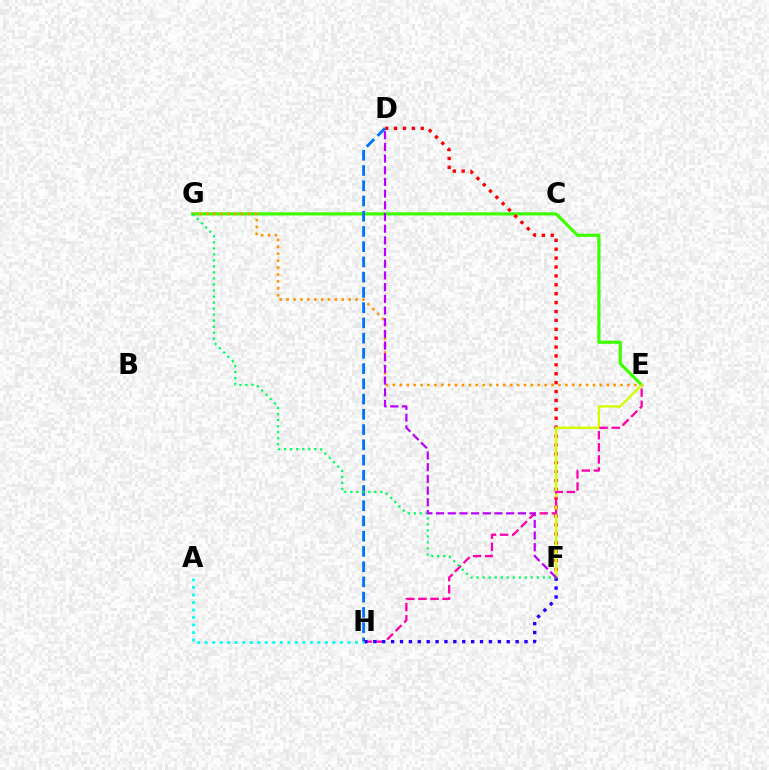{('E', 'G'): [{'color': '#3dff00', 'line_style': 'solid', 'thickness': 2.29}, {'color': '#ff9400', 'line_style': 'dotted', 'thickness': 1.87}], ('D', 'F'): [{'color': '#ff0000', 'line_style': 'dotted', 'thickness': 2.42}, {'color': '#b900ff', 'line_style': 'dashed', 'thickness': 1.59}], ('E', 'F'): [{'color': '#d1ff00', 'line_style': 'solid', 'thickness': 1.7}], ('D', 'H'): [{'color': '#0074ff', 'line_style': 'dashed', 'thickness': 2.07}], ('E', 'H'): [{'color': '#ff00ac', 'line_style': 'dashed', 'thickness': 1.65}], ('F', 'H'): [{'color': '#2500ff', 'line_style': 'dotted', 'thickness': 2.42}], ('F', 'G'): [{'color': '#00ff5c', 'line_style': 'dotted', 'thickness': 1.64}], ('A', 'H'): [{'color': '#00fff6', 'line_style': 'dotted', 'thickness': 2.04}]}